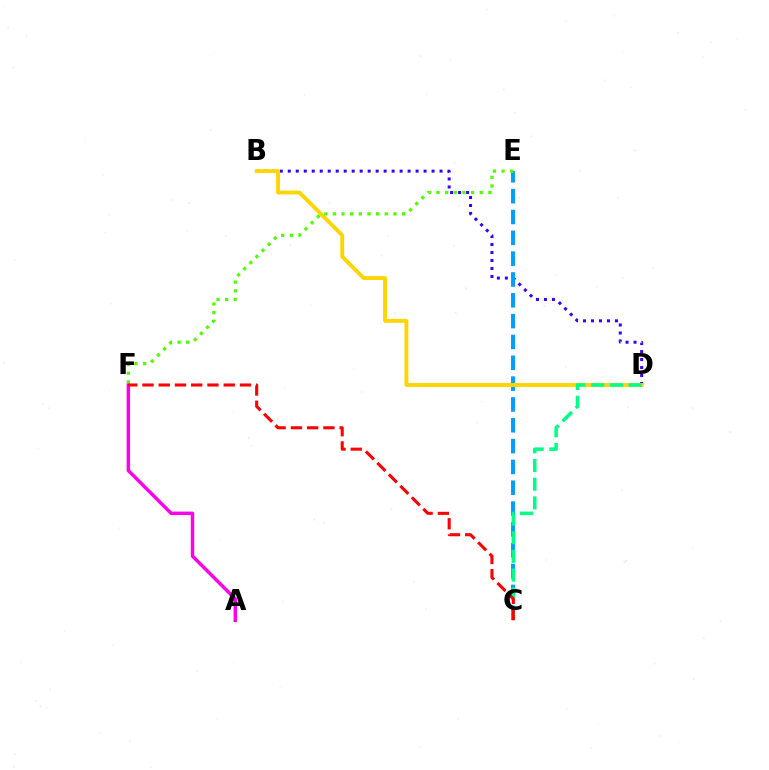{('B', 'D'): [{'color': '#3700ff', 'line_style': 'dotted', 'thickness': 2.17}, {'color': '#ffd500', 'line_style': 'solid', 'thickness': 2.78}], ('C', 'E'): [{'color': '#009eff', 'line_style': 'dashed', 'thickness': 2.83}], ('A', 'F'): [{'color': '#ff00ed', 'line_style': 'solid', 'thickness': 2.48}], ('E', 'F'): [{'color': '#4fff00', 'line_style': 'dotted', 'thickness': 2.35}], ('C', 'D'): [{'color': '#00ff86', 'line_style': 'dashed', 'thickness': 2.54}], ('C', 'F'): [{'color': '#ff0000', 'line_style': 'dashed', 'thickness': 2.21}]}